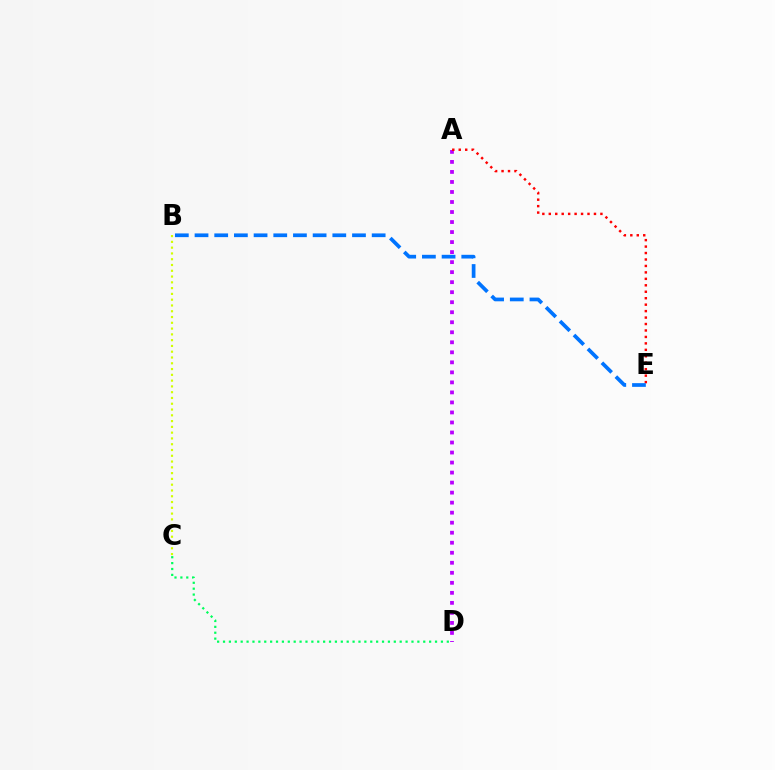{('A', 'D'): [{'color': '#b900ff', 'line_style': 'dotted', 'thickness': 2.72}], ('C', 'D'): [{'color': '#00ff5c', 'line_style': 'dotted', 'thickness': 1.6}], ('A', 'E'): [{'color': '#ff0000', 'line_style': 'dotted', 'thickness': 1.75}], ('B', 'C'): [{'color': '#d1ff00', 'line_style': 'dotted', 'thickness': 1.57}], ('B', 'E'): [{'color': '#0074ff', 'line_style': 'dashed', 'thickness': 2.67}]}